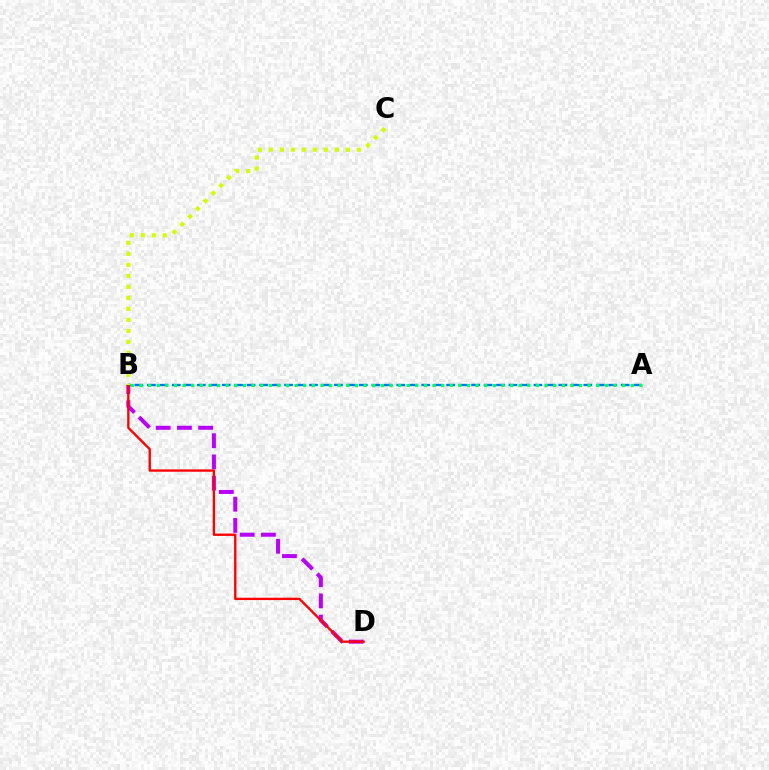{('A', 'B'): [{'color': '#0074ff', 'line_style': 'dashed', 'thickness': 1.69}, {'color': '#00ff5c', 'line_style': 'dotted', 'thickness': 2.34}], ('B', 'D'): [{'color': '#b900ff', 'line_style': 'dashed', 'thickness': 2.88}, {'color': '#ff0000', 'line_style': 'solid', 'thickness': 1.69}], ('B', 'C'): [{'color': '#d1ff00', 'line_style': 'dotted', 'thickness': 2.99}]}